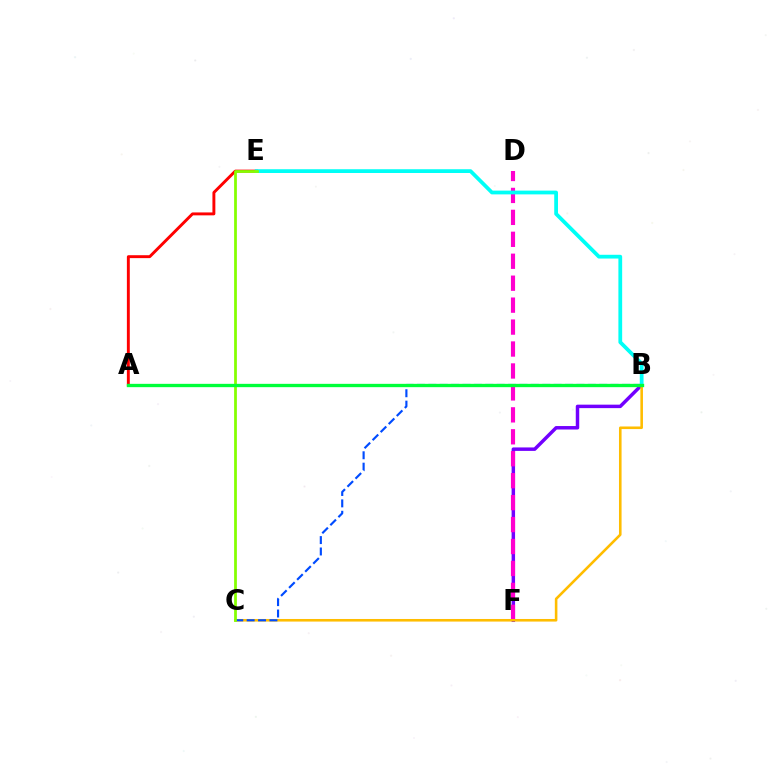{('A', 'E'): [{'color': '#ff0000', 'line_style': 'solid', 'thickness': 2.1}], ('B', 'F'): [{'color': '#7200ff', 'line_style': 'solid', 'thickness': 2.5}], ('D', 'F'): [{'color': '#ff00cf', 'line_style': 'dashed', 'thickness': 2.98}], ('B', 'C'): [{'color': '#ffbd00', 'line_style': 'solid', 'thickness': 1.86}, {'color': '#004bff', 'line_style': 'dashed', 'thickness': 1.55}], ('B', 'E'): [{'color': '#00fff6', 'line_style': 'solid', 'thickness': 2.71}], ('C', 'E'): [{'color': '#84ff00', 'line_style': 'solid', 'thickness': 1.99}], ('A', 'B'): [{'color': '#00ff39', 'line_style': 'solid', 'thickness': 2.39}]}